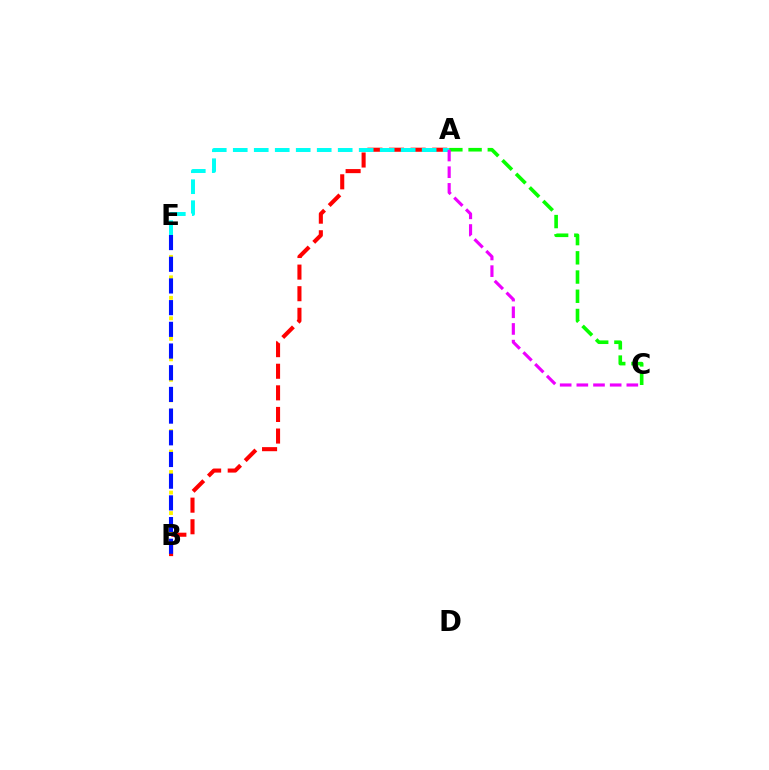{('B', 'E'): [{'color': '#fcf500', 'line_style': 'dotted', 'thickness': 2.78}, {'color': '#0010ff', 'line_style': 'dashed', 'thickness': 2.95}], ('A', 'C'): [{'color': '#08ff00', 'line_style': 'dashed', 'thickness': 2.61}, {'color': '#ee00ff', 'line_style': 'dashed', 'thickness': 2.26}], ('A', 'B'): [{'color': '#ff0000', 'line_style': 'dashed', 'thickness': 2.93}], ('A', 'E'): [{'color': '#00fff6', 'line_style': 'dashed', 'thickness': 2.85}]}